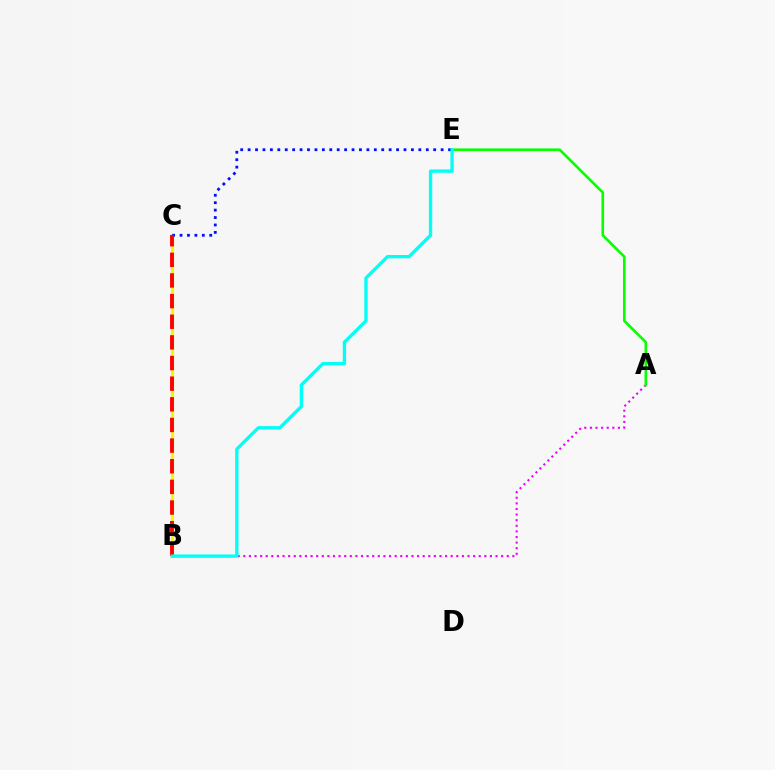{('B', 'C'): [{'color': '#fcf500', 'line_style': 'solid', 'thickness': 2.28}, {'color': '#ff0000', 'line_style': 'dashed', 'thickness': 2.8}], ('A', 'B'): [{'color': '#ee00ff', 'line_style': 'dotted', 'thickness': 1.52}], ('A', 'E'): [{'color': '#08ff00', 'line_style': 'solid', 'thickness': 1.9}], ('C', 'E'): [{'color': '#0010ff', 'line_style': 'dotted', 'thickness': 2.02}], ('B', 'E'): [{'color': '#00fff6', 'line_style': 'solid', 'thickness': 2.4}]}